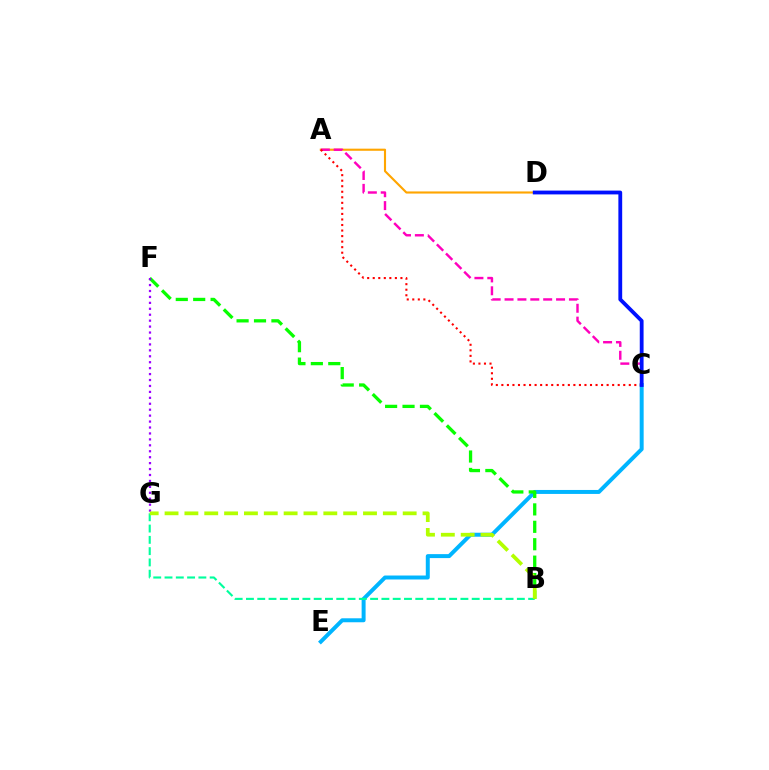{('C', 'E'): [{'color': '#00b5ff', 'line_style': 'solid', 'thickness': 2.86}], ('B', 'G'): [{'color': '#00ff9d', 'line_style': 'dashed', 'thickness': 1.53}, {'color': '#b3ff00', 'line_style': 'dashed', 'thickness': 2.7}], ('B', 'F'): [{'color': '#08ff00', 'line_style': 'dashed', 'thickness': 2.37}], ('A', 'D'): [{'color': '#ffa500', 'line_style': 'solid', 'thickness': 1.53}], ('A', 'C'): [{'color': '#ff00bd', 'line_style': 'dashed', 'thickness': 1.75}, {'color': '#ff0000', 'line_style': 'dotted', 'thickness': 1.51}], ('C', 'D'): [{'color': '#0010ff', 'line_style': 'solid', 'thickness': 2.74}], ('F', 'G'): [{'color': '#9b00ff', 'line_style': 'dotted', 'thickness': 1.61}]}